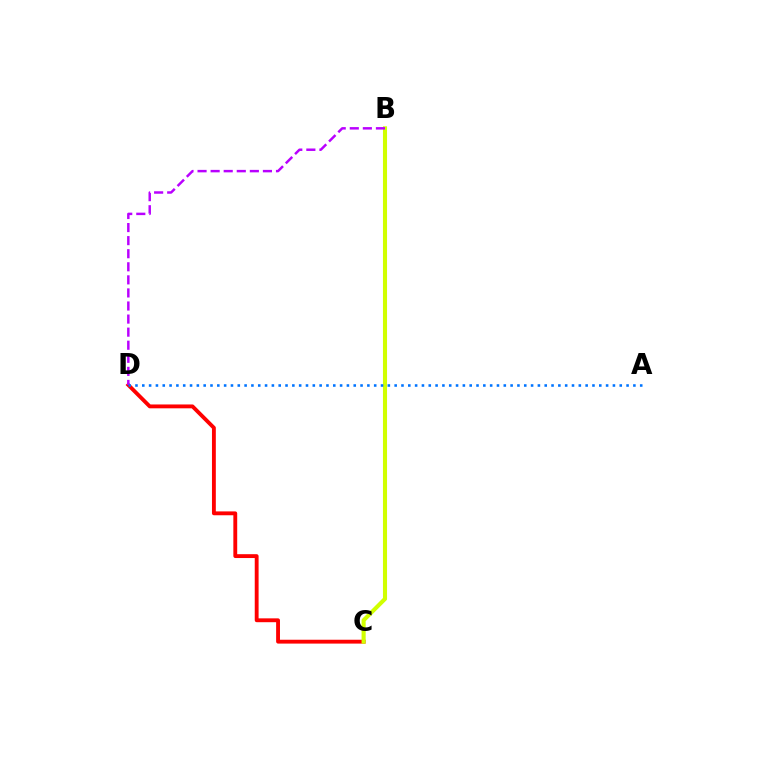{('B', 'C'): [{'color': '#00ff5c', 'line_style': 'dashed', 'thickness': 2.06}, {'color': '#d1ff00', 'line_style': 'solid', 'thickness': 2.94}], ('C', 'D'): [{'color': '#ff0000', 'line_style': 'solid', 'thickness': 2.77}], ('B', 'D'): [{'color': '#b900ff', 'line_style': 'dashed', 'thickness': 1.78}], ('A', 'D'): [{'color': '#0074ff', 'line_style': 'dotted', 'thickness': 1.85}]}